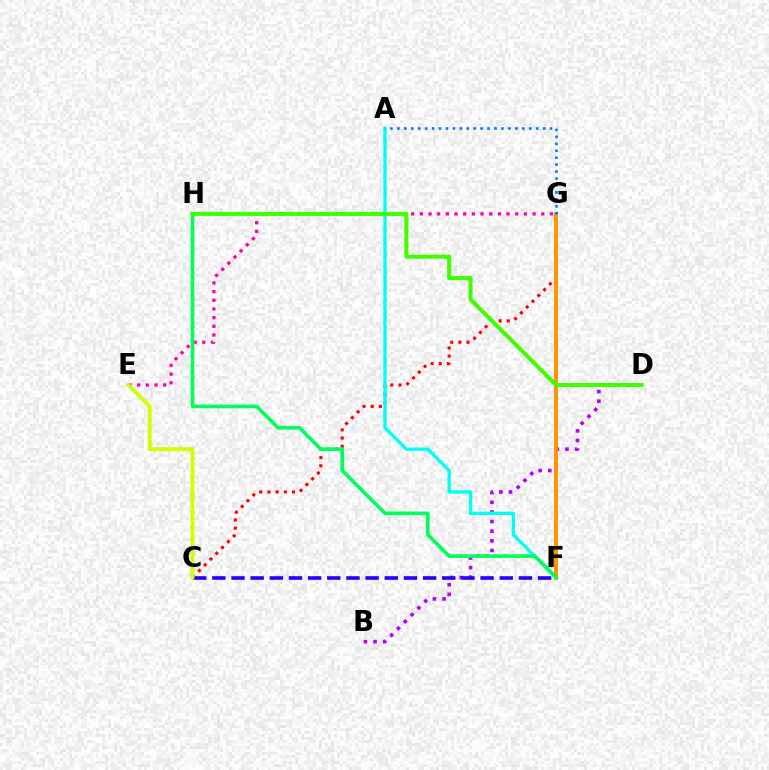{('B', 'D'): [{'color': '#b900ff', 'line_style': 'dotted', 'thickness': 2.62}], ('C', 'F'): [{'color': '#2500ff', 'line_style': 'dashed', 'thickness': 2.6}], ('E', 'G'): [{'color': '#ff00ac', 'line_style': 'dotted', 'thickness': 2.36}], ('C', 'G'): [{'color': '#ff0000', 'line_style': 'dotted', 'thickness': 2.23}], ('A', 'F'): [{'color': '#00fff6', 'line_style': 'solid', 'thickness': 2.41}], ('F', 'G'): [{'color': '#ff9400', 'line_style': 'solid', 'thickness': 2.83}], ('C', 'E'): [{'color': '#d1ff00', 'line_style': 'solid', 'thickness': 2.74}], ('F', 'H'): [{'color': '#00ff5c', 'line_style': 'solid', 'thickness': 2.63}], ('A', 'G'): [{'color': '#0074ff', 'line_style': 'dotted', 'thickness': 1.88}], ('D', 'H'): [{'color': '#3dff00', 'line_style': 'solid', 'thickness': 2.91}]}